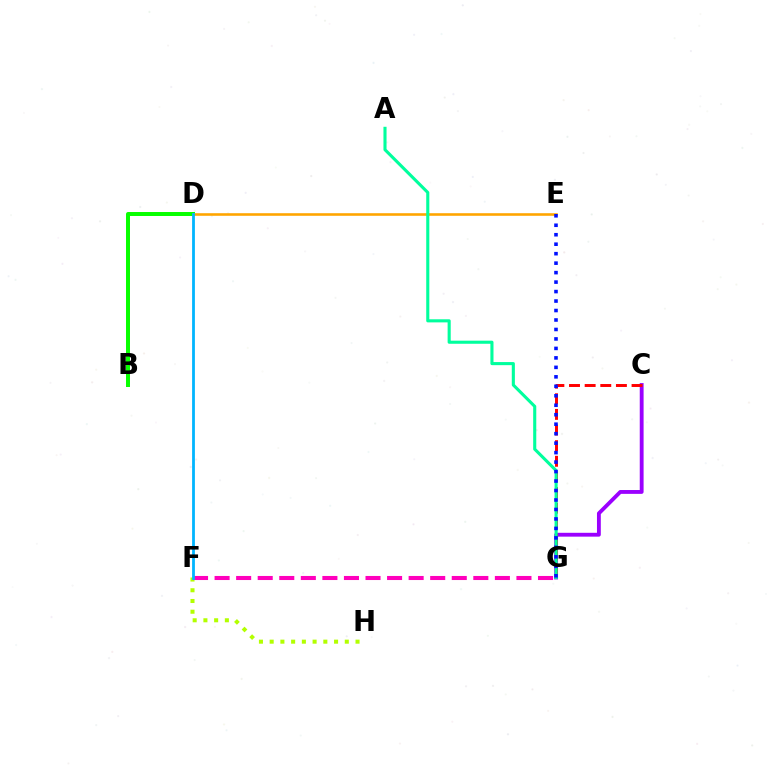{('F', 'H'): [{'color': '#b3ff00', 'line_style': 'dotted', 'thickness': 2.92}], ('B', 'D'): [{'color': '#08ff00', 'line_style': 'solid', 'thickness': 2.86}], ('C', 'G'): [{'color': '#9b00ff', 'line_style': 'solid', 'thickness': 2.77}, {'color': '#ff0000', 'line_style': 'dashed', 'thickness': 2.12}], ('D', 'E'): [{'color': '#ffa500', 'line_style': 'solid', 'thickness': 1.87}], ('F', 'G'): [{'color': '#ff00bd', 'line_style': 'dashed', 'thickness': 2.93}], ('A', 'G'): [{'color': '#00ff9d', 'line_style': 'solid', 'thickness': 2.23}], ('E', 'G'): [{'color': '#0010ff', 'line_style': 'dotted', 'thickness': 2.57}], ('D', 'F'): [{'color': '#00b5ff', 'line_style': 'solid', 'thickness': 2.01}]}